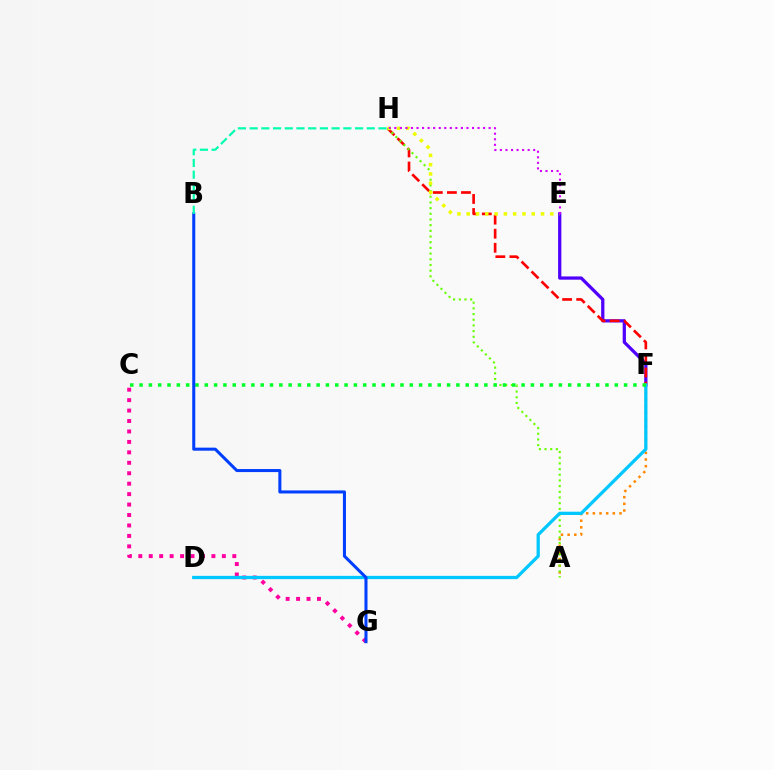{('A', 'F'): [{'color': '#ff8800', 'line_style': 'dotted', 'thickness': 1.81}], ('E', 'F'): [{'color': '#4f00ff', 'line_style': 'solid', 'thickness': 2.33}], ('C', 'G'): [{'color': '#ff00a0', 'line_style': 'dotted', 'thickness': 2.84}], ('F', 'H'): [{'color': '#ff0000', 'line_style': 'dashed', 'thickness': 1.91}], ('A', 'H'): [{'color': '#66ff00', 'line_style': 'dotted', 'thickness': 1.54}], ('D', 'F'): [{'color': '#00c7ff', 'line_style': 'solid', 'thickness': 2.36}], ('C', 'F'): [{'color': '#00ff27', 'line_style': 'dotted', 'thickness': 2.53}], ('E', 'H'): [{'color': '#eeff00', 'line_style': 'dotted', 'thickness': 2.52}, {'color': '#d600ff', 'line_style': 'dotted', 'thickness': 1.51}], ('B', 'G'): [{'color': '#003fff', 'line_style': 'solid', 'thickness': 2.19}], ('B', 'H'): [{'color': '#00ffaf', 'line_style': 'dashed', 'thickness': 1.59}]}